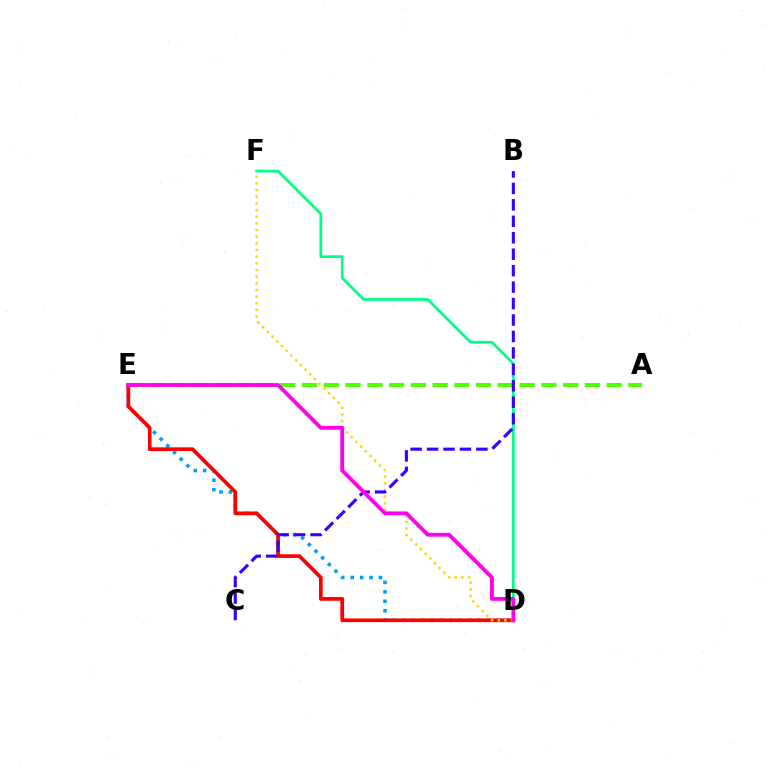{('D', 'E'): [{'color': '#009eff', 'line_style': 'dotted', 'thickness': 2.56}, {'color': '#ff0000', 'line_style': 'solid', 'thickness': 2.67}, {'color': '#ff00ed', 'line_style': 'solid', 'thickness': 2.75}], ('D', 'F'): [{'color': '#00ff86', 'line_style': 'solid', 'thickness': 1.98}, {'color': '#ffd500', 'line_style': 'dotted', 'thickness': 1.81}], ('A', 'E'): [{'color': '#4fff00', 'line_style': 'dashed', 'thickness': 2.95}], ('B', 'C'): [{'color': '#3700ff', 'line_style': 'dashed', 'thickness': 2.23}]}